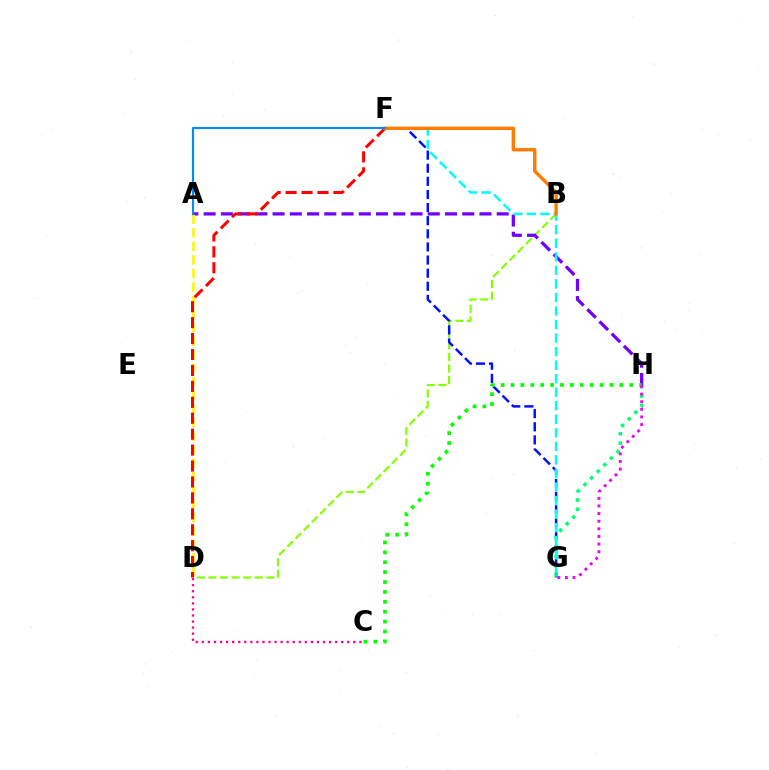{('B', 'D'): [{'color': '#84ff00', 'line_style': 'dashed', 'thickness': 1.57}], ('A', 'H'): [{'color': '#7200ff', 'line_style': 'dashed', 'thickness': 2.34}], ('A', 'D'): [{'color': '#fcf500', 'line_style': 'dashed', 'thickness': 1.84}], ('F', 'G'): [{'color': '#0010ff', 'line_style': 'dashed', 'thickness': 1.78}, {'color': '#00fff6', 'line_style': 'dashed', 'thickness': 1.84}], ('C', 'D'): [{'color': '#ff0094', 'line_style': 'dotted', 'thickness': 1.65}], ('C', 'H'): [{'color': '#08ff00', 'line_style': 'dotted', 'thickness': 2.69}], ('G', 'H'): [{'color': '#00ff74', 'line_style': 'dotted', 'thickness': 2.53}, {'color': '#ee00ff', 'line_style': 'dotted', 'thickness': 2.07}], ('D', 'F'): [{'color': '#ff0000', 'line_style': 'dashed', 'thickness': 2.16}], ('B', 'F'): [{'color': '#ff7c00', 'line_style': 'solid', 'thickness': 2.45}], ('A', 'F'): [{'color': '#008cff', 'line_style': 'solid', 'thickness': 1.53}]}